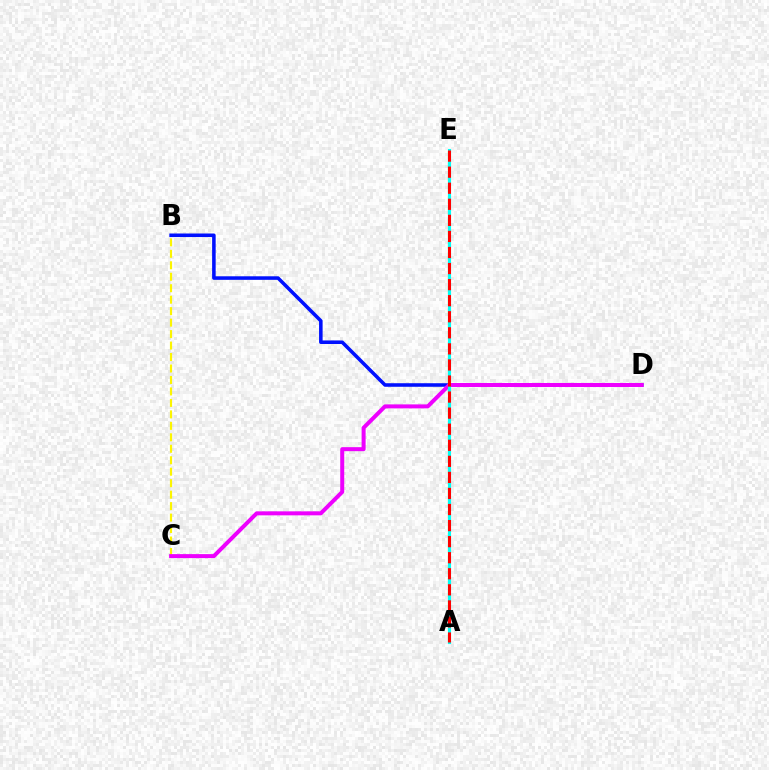{('B', 'D'): [{'color': '#0010ff', 'line_style': 'solid', 'thickness': 2.56}], ('B', 'C'): [{'color': '#fcf500', 'line_style': 'dashed', 'thickness': 1.56}], ('C', 'D'): [{'color': '#ee00ff', 'line_style': 'solid', 'thickness': 2.88}], ('A', 'E'): [{'color': '#08ff00', 'line_style': 'dashed', 'thickness': 1.53}, {'color': '#00fff6', 'line_style': 'solid', 'thickness': 2.24}, {'color': '#ff0000', 'line_style': 'dashed', 'thickness': 2.18}]}